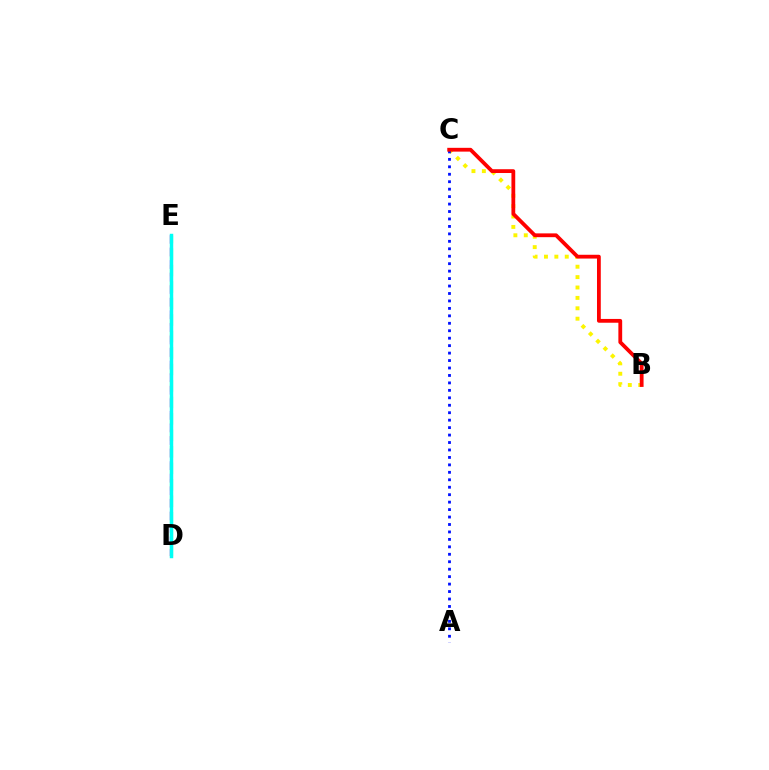{('B', 'C'): [{'color': '#fcf500', 'line_style': 'dotted', 'thickness': 2.82}, {'color': '#ff0000', 'line_style': 'solid', 'thickness': 2.73}], ('D', 'E'): [{'color': '#08ff00', 'line_style': 'dashed', 'thickness': 2.24}, {'color': '#ee00ff', 'line_style': 'dashed', 'thickness': 1.71}, {'color': '#00fff6', 'line_style': 'solid', 'thickness': 2.49}], ('A', 'C'): [{'color': '#0010ff', 'line_style': 'dotted', 'thickness': 2.02}]}